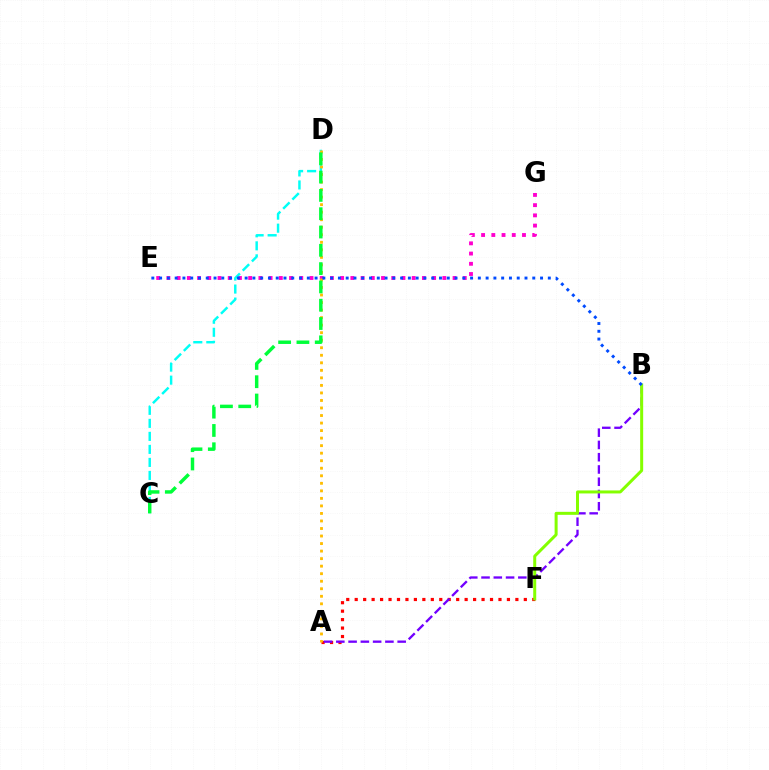{('A', 'F'): [{'color': '#ff0000', 'line_style': 'dotted', 'thickness': 2.3}], ('E', 'G'): [{'color': '#ff00cf', 'line_style': 'dotted', 'thickness': 2.78}], ('C', 'D'): [{'color': '#00fff6', 'line_style': 'dashed', 'thickness': 1.77}, {'color': '#00ff39', 'line_style': 'dashed', 'thickness': 2.49}], ('A', 'B'): [{'color': '#7200ff', 'line_style': 'dashed', 'thickness': 1.67}], ('A', 'D'): [{'color': '#ffbd00', 'line_style': 'dotted', 'thickness': 2.05}], ('B', 'F'): [{'color': '#84ff00', 'line_style': 'solid', 'thickness': 2.16}], ('B', 'E'): [{'color': '#004bff', 'line_style': 'dotted', 'thickness': 2.11}]}